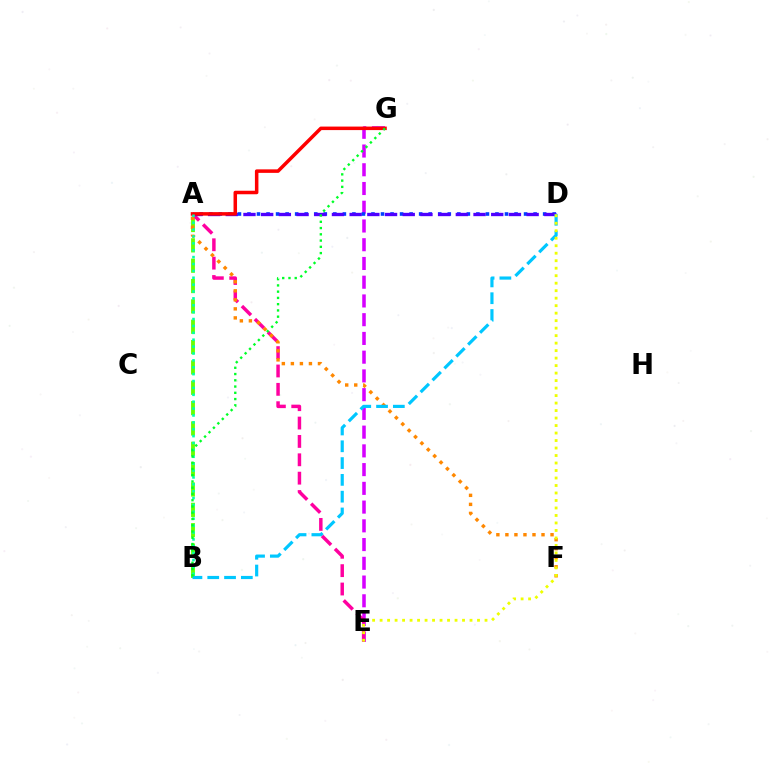{('E', 'G'): [{'color': '#d600ff', 'line_style': 'dashed', 'thickness': 2.55}], ('A', 'B'): [{'color': '#66ff00', 'line_style': 'dashed', 'thickness': 2.76}, {'color': '#00ffaf', 'line_style': 'dotted', 'thickness': 1.87}], ('A', 'E'): [{'color': '#ff00a0', 'line_style': 'dashed', 'thickness': 2.5}], ('A', 'D'): [{'color': '#003fff', 'line_style': 'dotted', 'thickness': 2.59}, {'color': '#4f00ff', 'line_style': 'dashed', 'thickness': 2.4}], ('A', 'F'): [{'color': '#ff8800', 'line_style': 'dotted', 'thickness': 2.45}], ('A', 'G'): [{'color': '#ff0000', 'line_style': 'solid', 'thickness': 2.53}], ('B', 'D'): [{'color': '#00c7ff', 'line_style': 'dashed', 'thickness': 2.28}], ('D', 'E'): [{'color': '#eeff00', 'line_style': 'dotted', 'thickness': 2.04}], ('B', 'G'): [{'color': '#00ff27', 'line_style': 'dotted', 'thickness': 1.7}]}